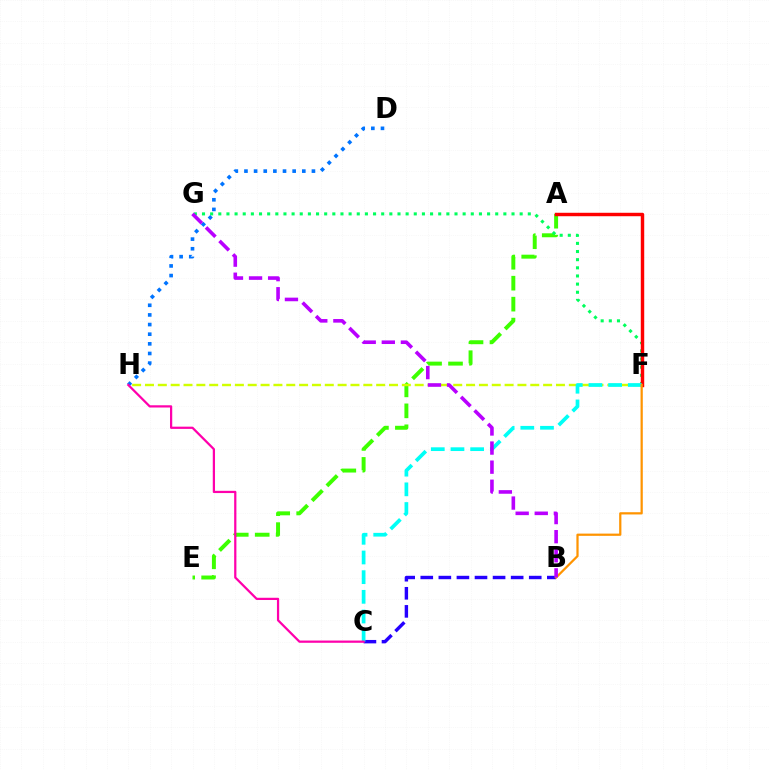{('A', 'E'): [{'color': '#3dff00', 'line_style': 'dashed', 'thickness': 2.85}], ('F', 'G'): [{'color': '#00ff5c', 'line_style': 'dotted', 'thickness': 2.21}], ('A', 'F'): [{'color': '#ff0000', 'line_style': 'solid', 'thickness': 2.48}], ('F', 'H'): [{'color': '#d1ff00', 'line_style': 'dashed', 'thickness': 1.74}], ('B', 'C'): [{'color': '#2500ff', 'line_style': 'dashed', 'thickness': 2.46}], ('C', 'F'): [{'color': '#00fff6', 'line_style': 'dashed', 'thickness': 2.67}], ('B', 'F'): [{'color': '#ff9400', 'line_style': 'solid', 'thickness': 1.61}], ('D', 'H'): [{'color': '#0074ff', 'line_style': 'dotted', 'thickness': 2.62}], ('B', 'G'): [{'color': '#b900ff', 'line_style': 'dashed', 'thickness': 2.59}], ('C', 'H'): [{'color': '#ff00ac', 'line_style': 'solid', 'thickness': 1.61}]}